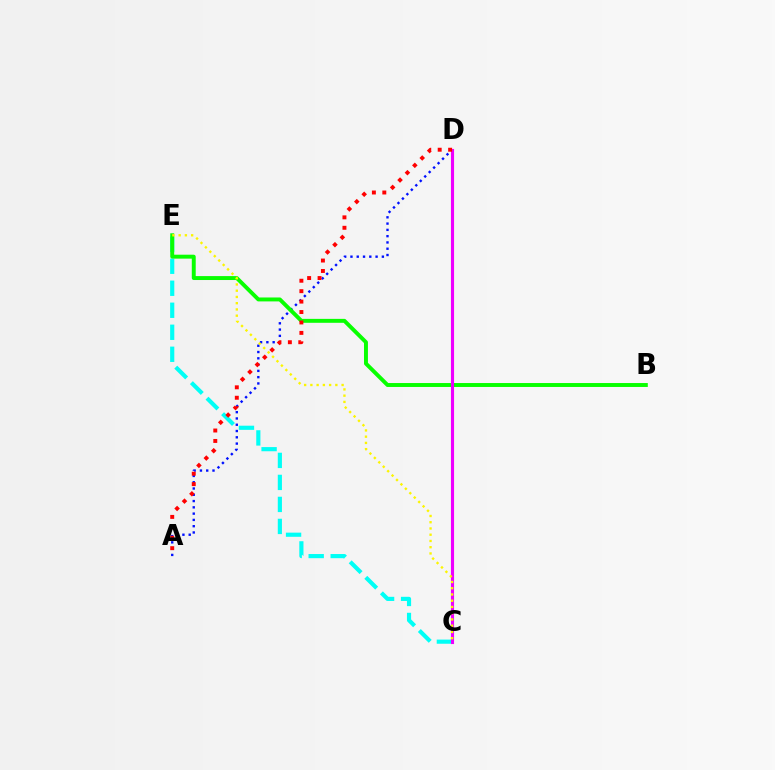{('C', 'E'): [{'color': '#00fff6', 'line_style': 'dashed', 'thickness': 2.99}, {'color': '#fcf500', 'line_style': 'dotted', 'thickness': 1.7}], ('A', 'D'): [{'color': '#0010ff', 'line_style': 'dotted', 'thickness': 1.71}, {'color': '#ff0000', 'line_style': 'dotted', 'thickness': 2.83}], ('B', 'E'): [{'color': '#08ff00', 'line_style': 'solid', 'thickness': 2.83}], ('C', 'D'): [{'color': '#ee00ff', 'line_style': 'solid', 'thickness': 2.24}]}